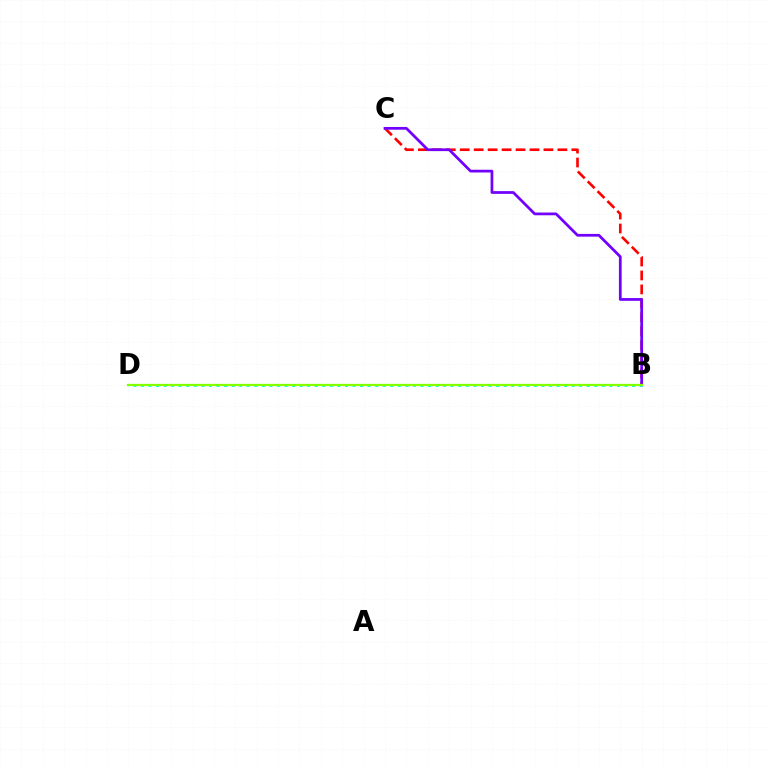{('B', 'C'): [{'color': '#ff0000', 'line_style': 'dashed', 'thickness': 1.9}, {'color': '#7200ff', 'line_style': 'solid', 'thickness': 1.97}], ('B', 'D'): [{'color': '#00fff6', 'line_style': 'dotted', 'thickness': 2.05}, {'color': '#84ff00', 'line_style': 'solid', 'thickness': 1.64}]}